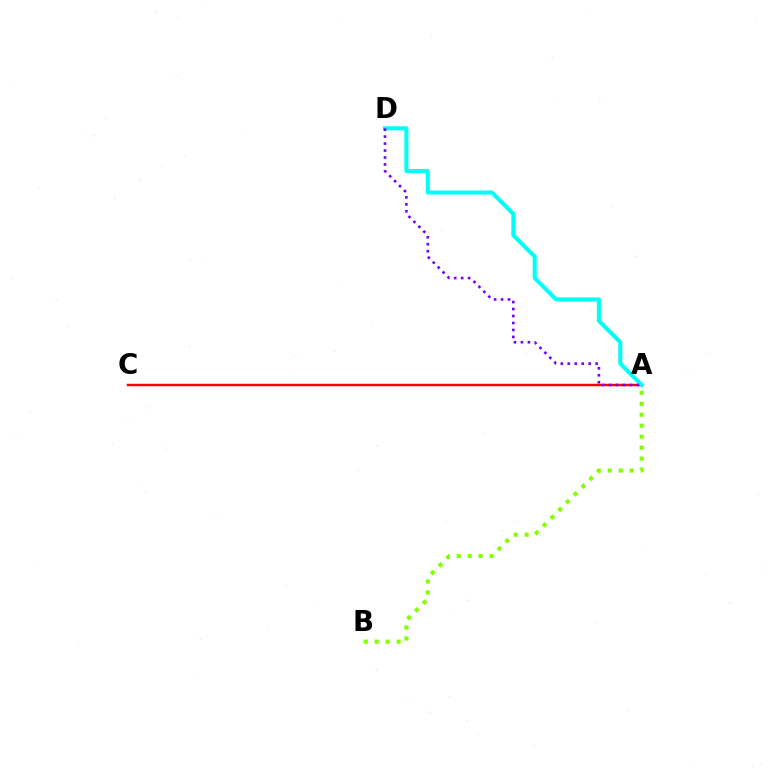{('A', 'C'): [{'color': '#ff0000', 'line_style': 'solid', 'thickness': 1.78}], ('A', 'B'): [{'color': '#84ff00', 'line_style': 'dotted', 'thickness': 2.98}], ('A', 'D'): [{'color': '#00fff6', 'line_style': 'solid', 'thickness': 2.93}, {'color': '#7200ff', 'line_style': 'dotted', 'thickness': 1.89}]}